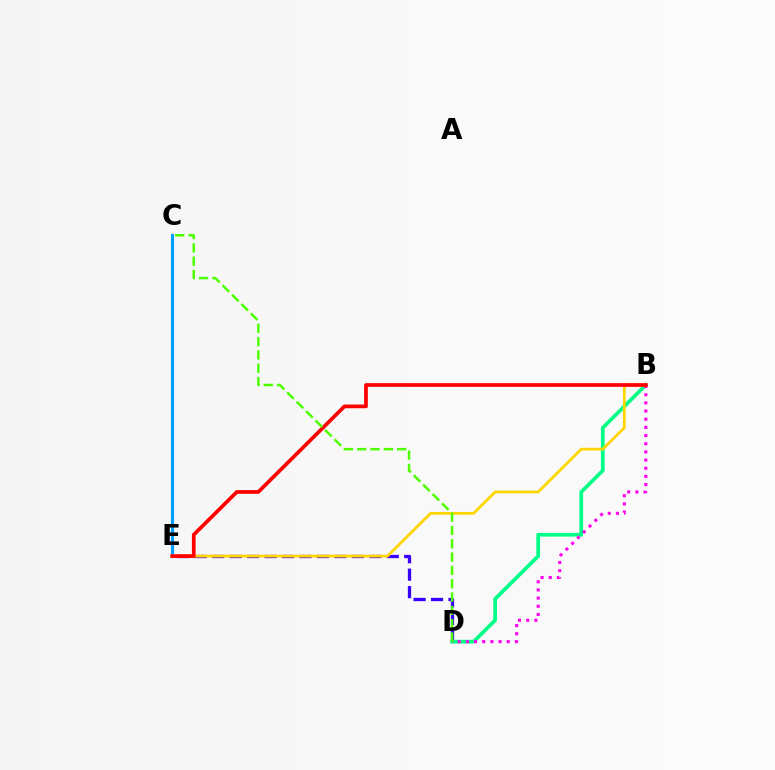{('C', 'E'): [{'color': '#009eff', 'line_style': 'solid', 'thickness': 2.25}], ('D', 'E'): [{'color': '#3700ff', 'line_style': 'dashed', 'thickness': 2.37}], ('B', 'D'): [{'color': '#00ff86', 'line_style': 'solid', 'thickness': 2.68}, {'color': '#ff00ed', 'line_style': 'dotted', 'thickness': 2.22}], ('B', 'E'): [{'color': '#ffd500', 'line_style': 'solid', 'thickness': 1.99}, {'color': '#ff0000', 'line_style': 'solid', 'thickness': 2.67}], ('C', 'D'): [{'color': '#4fff00', 'line_style': 'dashed', 'thickness': 1.81}]}